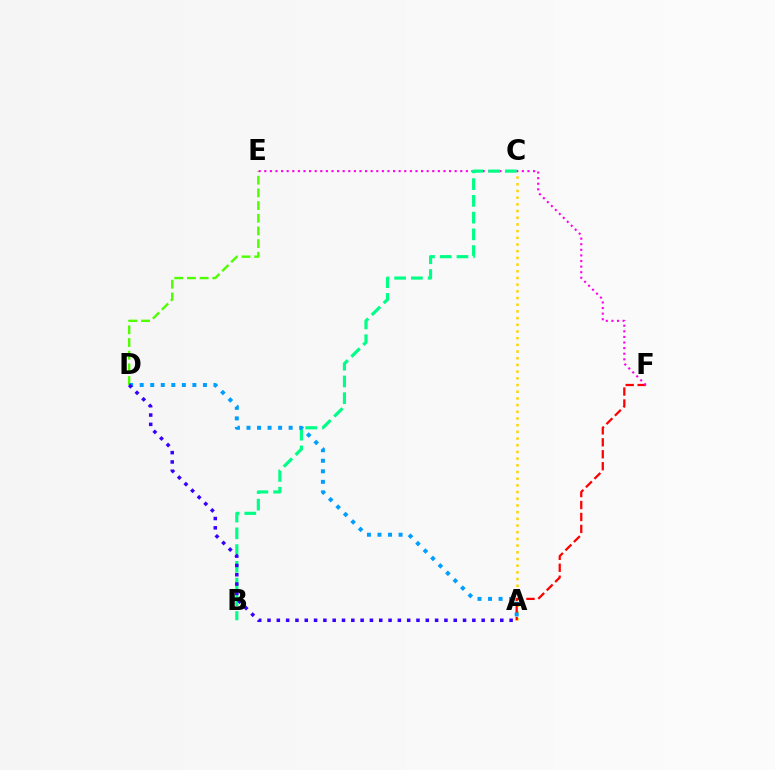{('D', 'E'): [{'color': '#4fff00', 'line_style': 'dashed', 'thickness': 1.72}], ('A', 'C'): [{'color': '#ffd500', 'line_style': 'dotted', 'thickness': 1.82}], ('A', 'F'): [{'color': '#ff0000', 'line_style': 'dashed', 'thickness': 1.62}], ('E', 'F'): [{'color': '#ff00ed', 'line_style': 'dotted', 'thickness': 1.52}], ('B', 'C'): [{'color': '#00ff86', 'line_style': 'dashed', 'thickness': 2.27}], ('A', 'D'): [{'color': '#009eff', 'line_style': 'dotted', 'thickness': 2.86}, {'color': '#3700ff', 'line_style': 'dotted', 'thickness': 2.53}]}